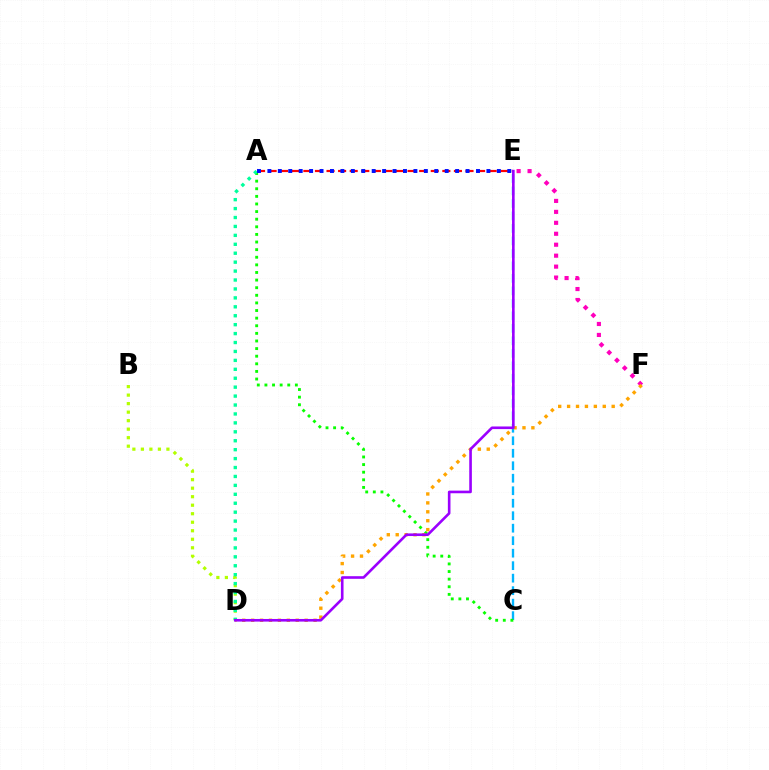{('C', 'E'): [{'color': '#00b5ff', 'line_style': 'dashed', 'thickness': 1.7}], ('B', 'D'): [{'color': '#b3ff00', 'line_style': 'dotted', 'thickness': 2.31}], ('E', 'F'): [{'color': '#ff00bd', 'line_style': 'dotted', 'thickness': 2.98}], ('A', 'C'): [{'color': '#08ff00', 'line_style': 'dotted', 'thickness': 2.07}], ('D', 'F'): [{'color': '#ffa500', 'line_style': 'dotted', 'thickness': 2.42}], ('A', 'E'): [{'color': '#ff0000', 'line_style': 'dashed', 'thickness': 1.57}, {'color': '#0010ff', 'line_style': 'dotted', 'thickness': 2.83}], ('A', 'D'): [{'color': '#00ff9d', 'line_style': 'dotted', 'thickness': 2.43}], ('D', 'E'): [{'color': '#9b00ff', 'line_style': 'solid', 'thickness': 1.89}]}